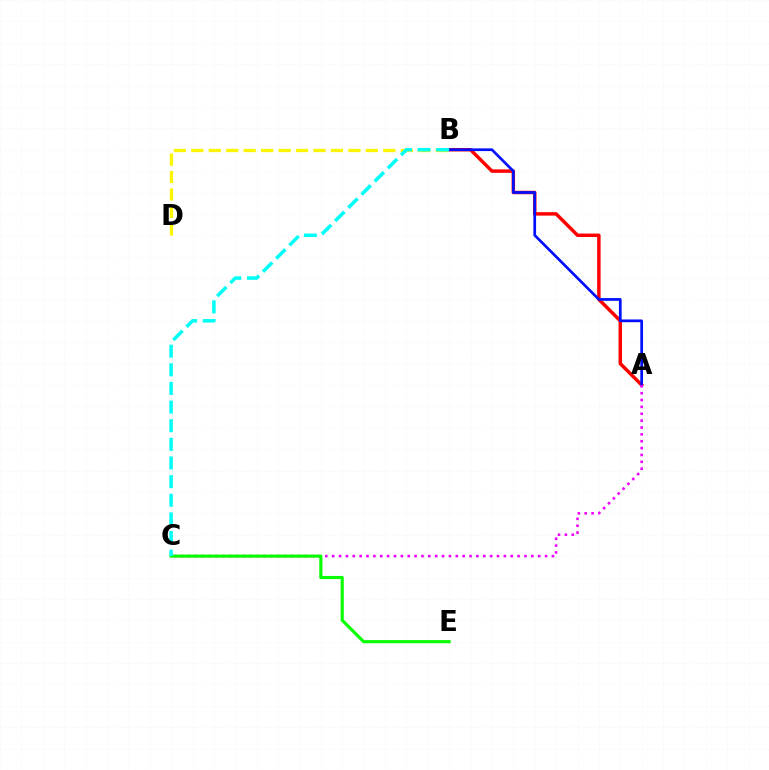{('A', 'B'): [{'color': '#ff0000', 'line_style': 'solid', 'thickness': 2.49}, {'color': '#0010ff', 'line_style': 'solid', 'thickness': 1.96}], ('B', 'D'): [{'color': '#fcf500', 'line_style': 'dashed', 'thickness': 2.37}], ('A', 'C'): [{'color': '#ee00ff', 'line_style': 'dotted', 'thickness': 1.87}], ('C', 'E'): [{'color': '#08ff00', 'line_style': 'solid', 'thickness': 2.25}], ('B', 'C'): [{'color': '#00fff6', 'line_style': 'dashed', 'thickness': 2.53}]}